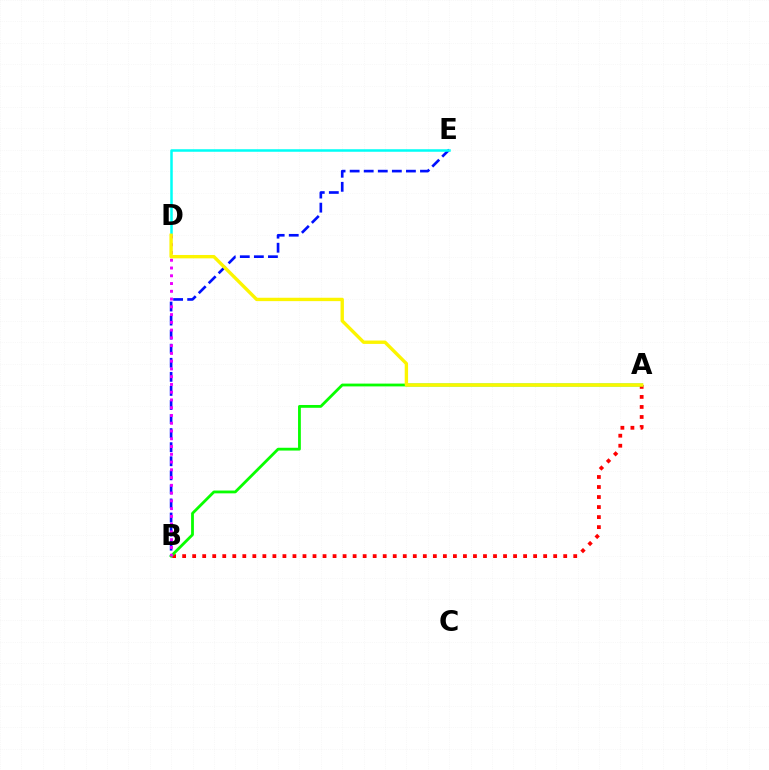{('B', 'E'): [{'color': '#0010ff', 'line_style': 'dashed', 'thickness': 1.91}], ('D', 'E'): [{'color': '#00fff6', 'line_style': 'solid', 'thickness': 1.81}], ('A', 'B'): [{'color': '#ff0000', 'line_style': 'dotted', 'thickness': 2.72}, {'color': '#08ff00', 'line_style': 'solid', 'thickness': 2.02}], ('B', 'D'): [{'color': '#ee00ff', 'line_style': 'dotted', 'thickness': 2.11}], ('A', 'D'): [{'color': '#fcf500', 'line_style': 'solid', 'thickness': 2.43}]}